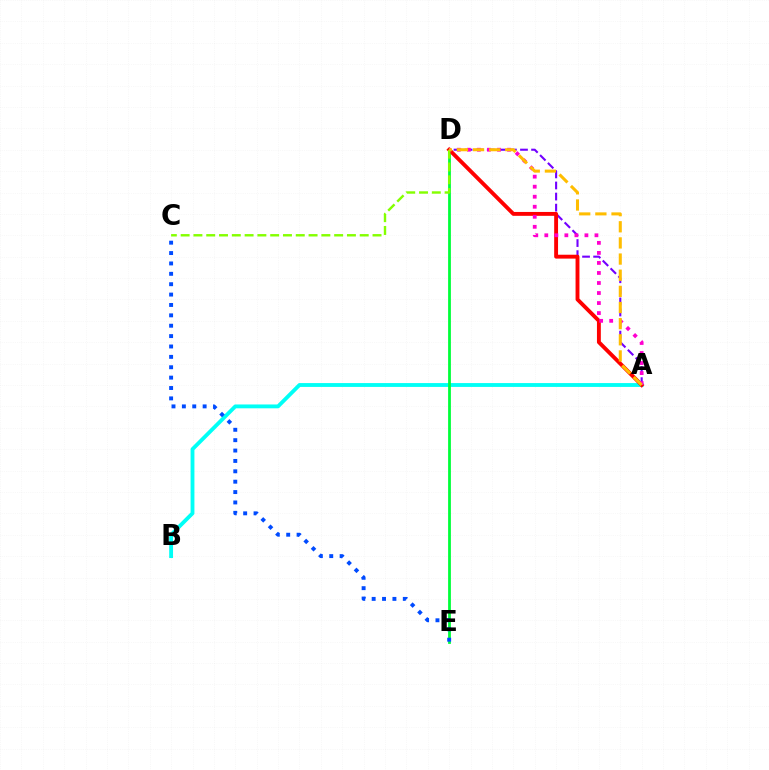{('A', 'B'): [{'color': '#00fff6', 'line_style': 'solid', 'thickness': 2.77}], ('D', 'E'): [{'color': '#00ff39', 'line_style': 'solid', 'thickness': 2.01}], ('A', 'D'): [{'color': '#7200ff', 'line_style': 'dashed', 'thickness': 1.5}, {'color': '#ff0000', 'line_style': 'solid', 'thickness': 2.79}, {'color': '#ff00cf', 'line_style': 'dotted', 'thickness': 2.72}, {'color': '#ffbd00', 'line_style': 'dashed', 'thickness': 2.19}], ('C', 'D'): [{'color': '#84ff00', 'line_style': 'dashed', 'thickness': 1.74}], ('C', 'E'): [{'color': '#004bff', 'line_style': 'dotted', 'thickness': 2.82}]}